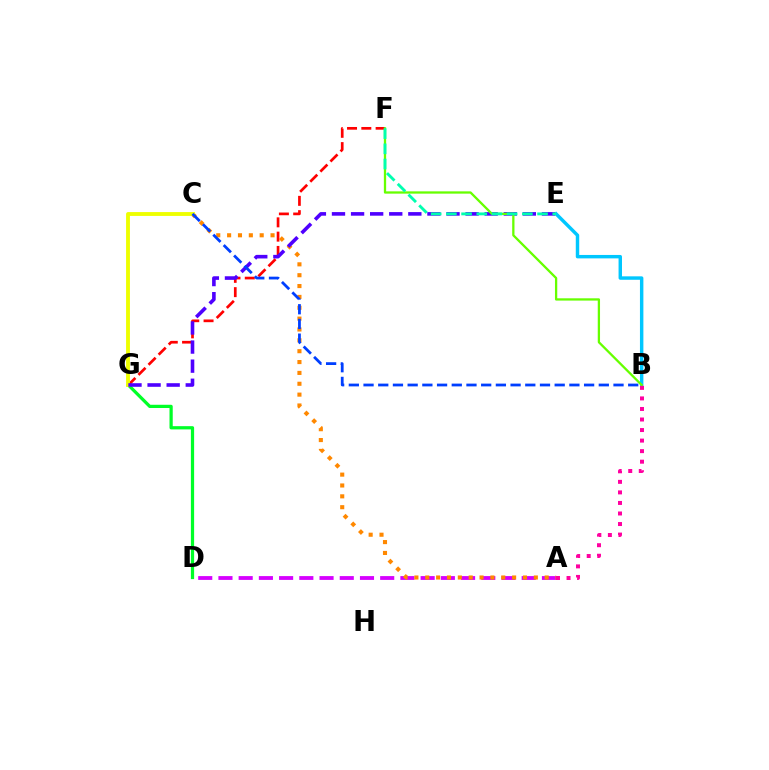{('B', 'E'): [{'color': '#00c7ff', 'line_style': 'solid', 'thickness': 2.47}], ('F', 'G'): [{'color': '#ff0000', 'line_style': 'dashed', 'thickness': 1.94}], ('D', 'G'): [{'color': '#00ff27', 'line_style': 'solid', 'thickness': 2.33}], ('A', 'D'): [{'color': '#d600ff', 'line_style': 'dashed', 'thickness': 2.75}], ('A', 'C'): [{'color': '#ff8800', 'line_style': 'dotted', 'thickness': 2.95}], ('C', 'G'): [{'color': '#eeff00', 'line_style': 'solid', 'thickness': 2.78}], ('E', 'G'): [{'color': '#4f00ff', 'line_style': 'dashed', 'thickness': 2.59}], ('B', 'C'): [{'color': '#003fff', 'line_style': 'dashed', 'thickness': 2.0}], ('B', 'F'): [{'color': '#66ff00', 'line_style': 'solid', 'thickness': 1.65}], ('E', 'F'): [{'color': '#00ffaf', 'line_style': 'dashed', 'thickness': 2.06}], ('A', 'B'): [{'color': '#ff00a0', 'line_style': 'dotted', 'thickness': 2.86}]}